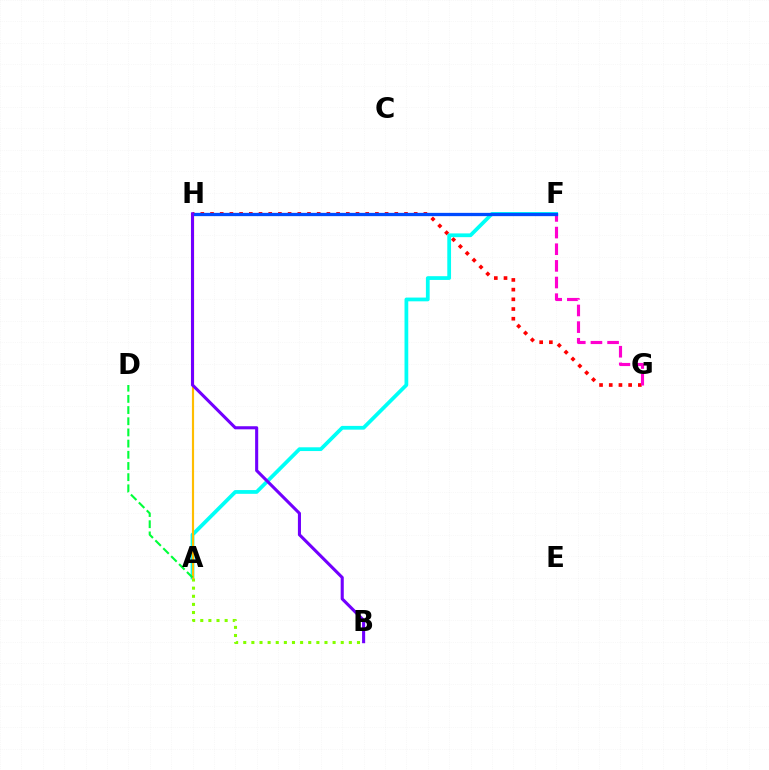{('G', 'H'): [{'color': '#ff0000', 'line_style': 'dotted', 'thickness': 2.64}], ('A', 'F'): [{'color': '#00fff6', 'line_style': 'solid', 'thickness': 2.71}], ('A', 'B'): [{'color': '#84ff00', 'line_style': 'dotted', 'thickness': 2.21}], ('F', 'G'): [{'color': '#ff00cf', 'line_style': 'dashed', 'thickness': 2.26}], ('A', 'H'): [{'color': '#ffbd00', 'line_style': 'solid', 'thickness': 1.56}], ('A', 'D'): [{'color': '#00ff39', 'line_style': 'dashed', 'thickness': 1.52}], ('F', 'H'): [{'color': '#004bff', 'line_style': 'solid', 'thickness': 2.36}], ('B', 'H'): [{'color': '#7200ff', 'line_style': 'solid', 'thickness': 2.22}]}